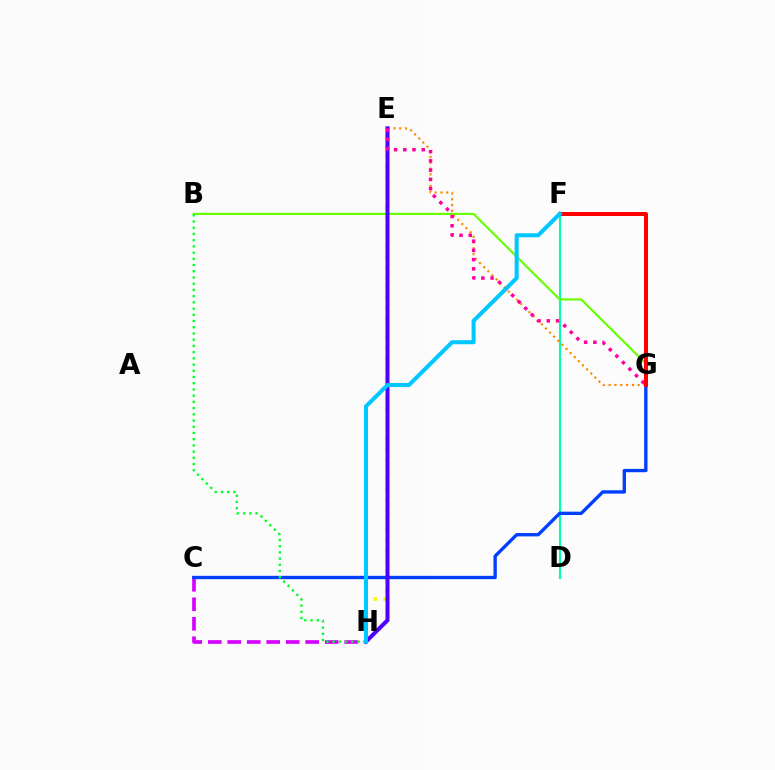{('C', 'H'): [{'color': '#d600ff', 'line_style': 'dashed', 'thickness': 2.65}], ('E', 'H'): [{'color': '#eeff00', 'line_style': 'dotted', 'thickness': 2.74}, {'color': '#4f00ff', 'line_style': 'solid', 'thickness': 2.89}], ('D', 'F'): [{'color': '#00ffaf', 'line_style': 'solid', 'thickness': 1.54}], ('B', 'G'): [{'color': '#66ff00', 'line_style': 'solid', 'thickness': 1.55}], ('C', 'G'): [{'color': '#003fff', 'line_style': 'solid', 'thickness': 2.41}], ('E', 'G'): [{'color': '#ff8800', 'line_style': 'dotted', 'thickness': 1.58}, {'color': '#ff00a0', 'line_style': 'dotted', 'thickness': 2.51}], ('B', 'H'): [{'color': '#00ff27', 'line_style': 'dotted', 'thickness': 1.69}], ('F', 'G'): [{'color': '#ff0000', 'line_style': 'solid', 'thickness': 2.89}], ('F', 'H'): [{'color': '#00c7ff', 'line_style': 'solid', 'thickness': 2.91}]}